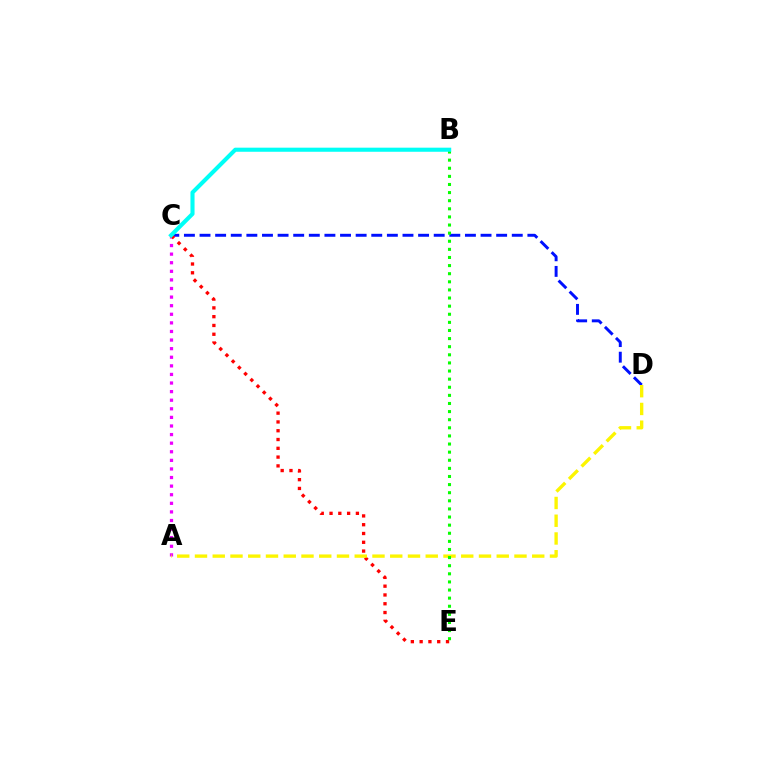{('C', 'D'): [{'color': '#0010ff', 'line_style': 'dashed', 'thickness': 2.12}], ('A', 'C'): [{'color': '#ee00ff', 'line_style': 'dotted', 'thickness': 2.33}], ('C', 'E'): [{'color': '#ff0000', 'line_style': 'dotted', 'thickness': 2.39}], ('A', 'D'): [{'color': '#fcf500', 'line_style': 'dashed', 'thickness': 2.41}], ('B', 'E'): [{'color': '#08ff00', 'line_style': 'dotted', 'thickness': 2.2}], ('B', 'C'): [{'color': '#00fff6', 'line_style': 'solid', 'thickness': 2.95}]}